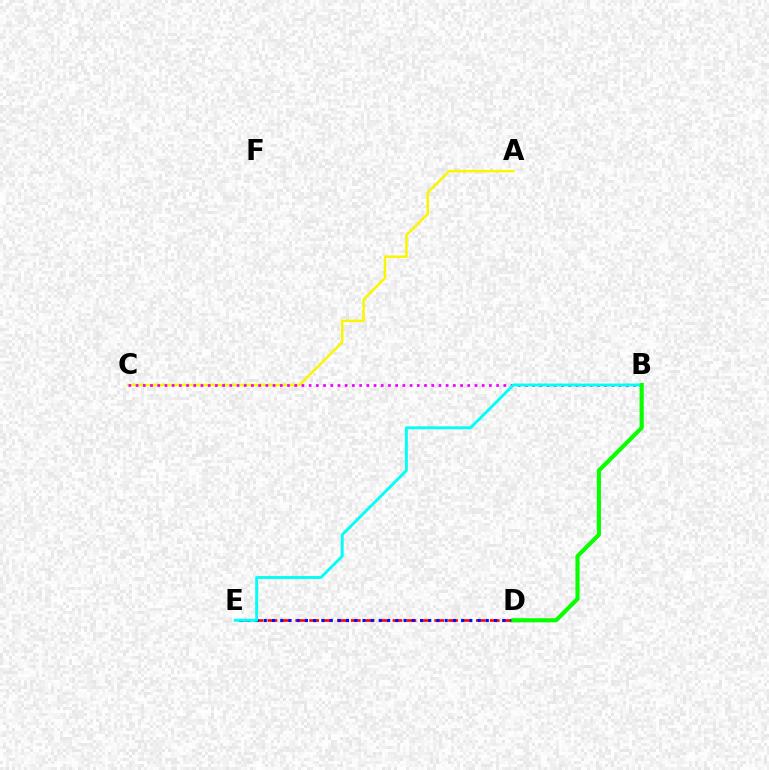{('A', 'C'): [{'color': '#fcf500', 'line_style': 'solid', 'thickness': 1.8}], ('D', 'E'): [{'color': '#ff0000', 'line_style': 'dashed', 'thickness': 1.89}, {'color': '#0010ff', 'line_style': 'dotted', 'thickness': 2.23}], ('B', 'C'): [{'color': '#ee00ff', 'line_style': 'dotted', 'thickness': 1.96}], ('B', 'E'): [{'color': '#00fff6', 'line_style': 'solid', 'thickness': 2.09}], ('B', 'D'): [{'color': '#08ff00', 'line_style': 'solid', 'thickness': 2.97}]}